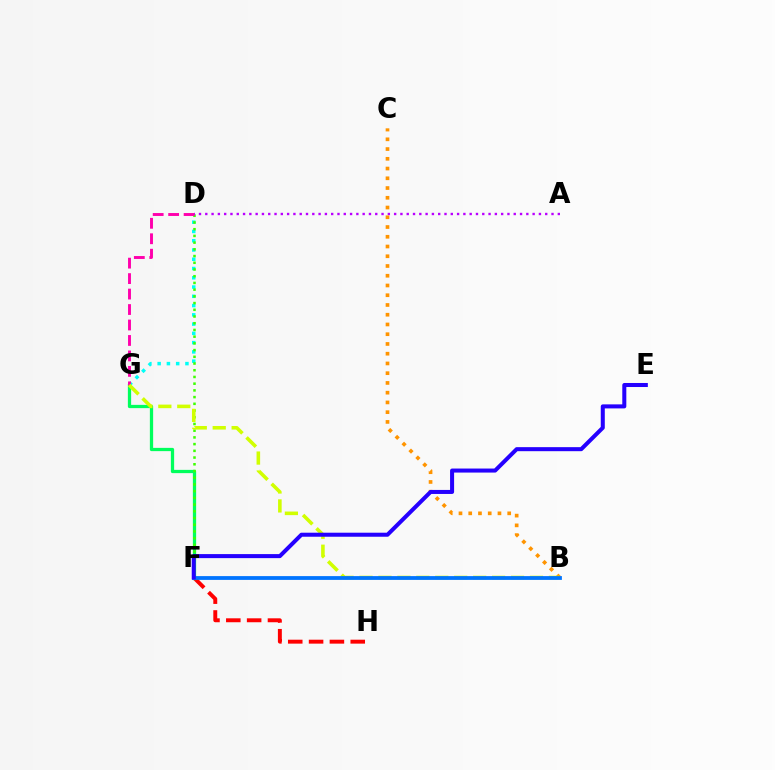{('F', 'H'): [{'color': '#ff0000', 'line_style': 'dashed', 'thickness': 2.83}], ('D', 'G'): [{'color': '#00fff6', 'line_style': 'dotted', 'thickness': 2.52}, {'color': '#ff00ac', 'line_style': 'dashed', 'thickness': 2.1}], ('F', 'G'): [{'color': '#00ff5c', 'line_style': 'solid', 'thickness': 2.35}], ('D', 'F'): [{'color': '#3dff00', 'line_style': 'dotted', 'thickness': 1.82}], ('A', 'D'): [{'color': '#b900ff', 'line_style': 'dotted', 'thickness': 1.71}], ('B', 'C'): [{'color': '#ff9400', 'line_style': 'dotted', 'thickness': 2.65}], ('B', 'G'): [{'color': '#d1ff00', 'line_style': 'dashed', 'thickness': 2.57}], ('B', 'F'): [{'color': '#0074ff', 'line_style': 'solid', 'thickness': 2.73}], ('E', 'F'): [{'color': '#2500ff', 'line_style': 'solid', 'thickness': 2.9}]}